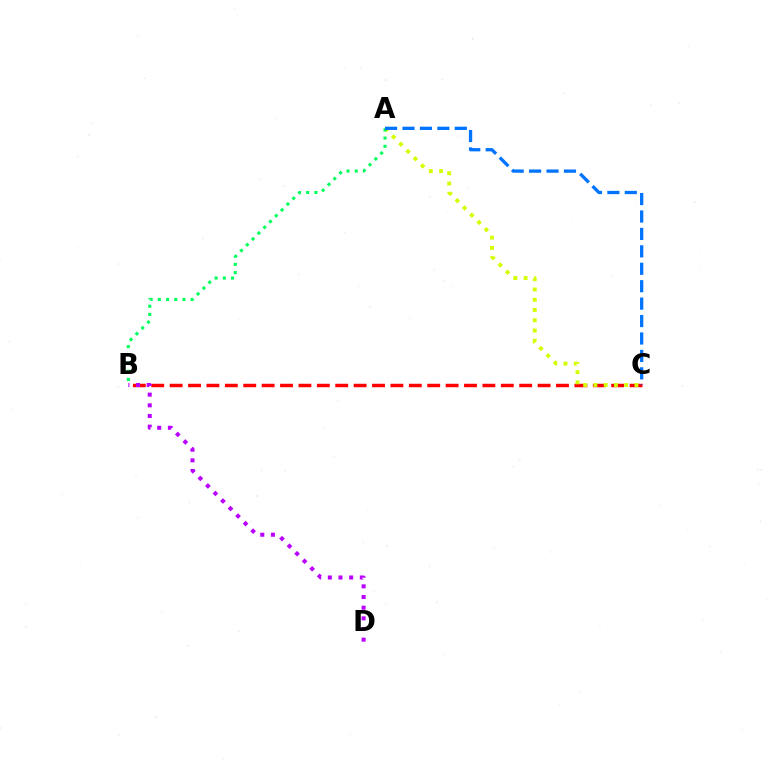{('B', 'C'): [{'color': '#ff0000', 'line_style': 'dashed', 'thickness': 2.5}], ('A', 'C'): [{'color': '#d1ff00', 'line_style': 'dotted', 'thickness': 2.79}, {'color': '#0074ff', 'line_style': 'dashed', 'thickness': 2.37}], ('A', 'B'): [{'color': '#00ff5c', 'line_style': 'dotted', 'thickness': 2.23}], ('B', 'D'): [{'color': '#b900ff', 'line_style': 'dotted', 'thickness': 2.9}]}